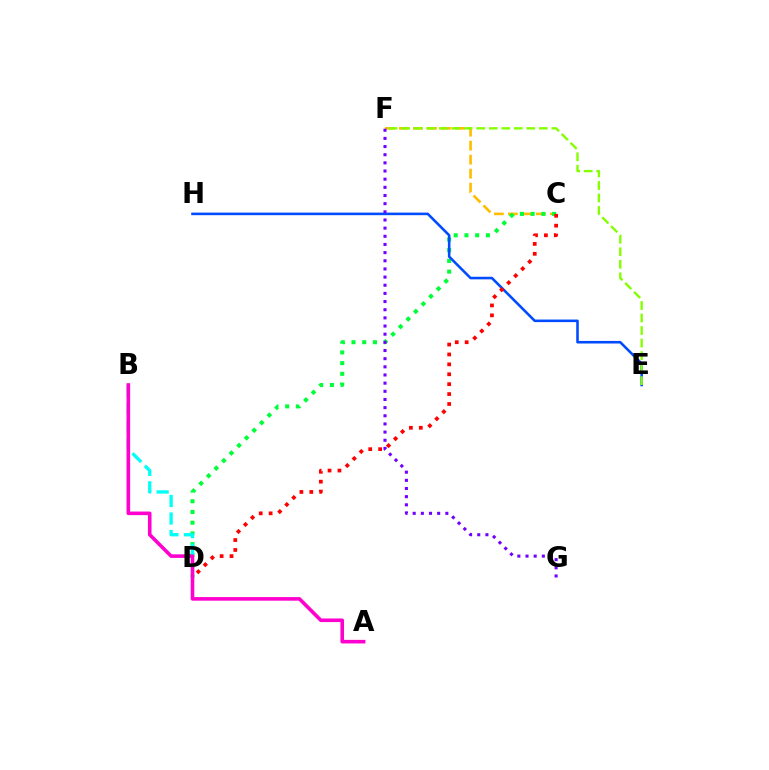{('C', 'F'): [{'color': '#ffbd00', 'line_style': 'dashed', 'thickness': 1.9}], ('C', 'D'): [{'color': '#00ff39', 'line_style': 'dotted', 'thickness': 2.91}, {'color': '#ff0000', 'line_style': 'dotted', 'thickness': 2.69}], ('B', 'D'): [{'color': '#00fff6', 'line_style': 'dashed', 'thickness': 2.38}], ('E', 'H'): [{'color': '#004bff', 'line_style': 'solid', 'thickness': 1.85}], ('E', 'F'): [{'color': '#84ff00', 'line_style': 'dashed', 'thickness': 1.7}], ('F', 'G'): [{'color': '#7200ff', 'line_style': 'dotted', 'thickness': 2.22}], ('A', 'B'): [{'color': '#ff00cf', 'line_style': 'solid', 'thickness': 2.59}]}